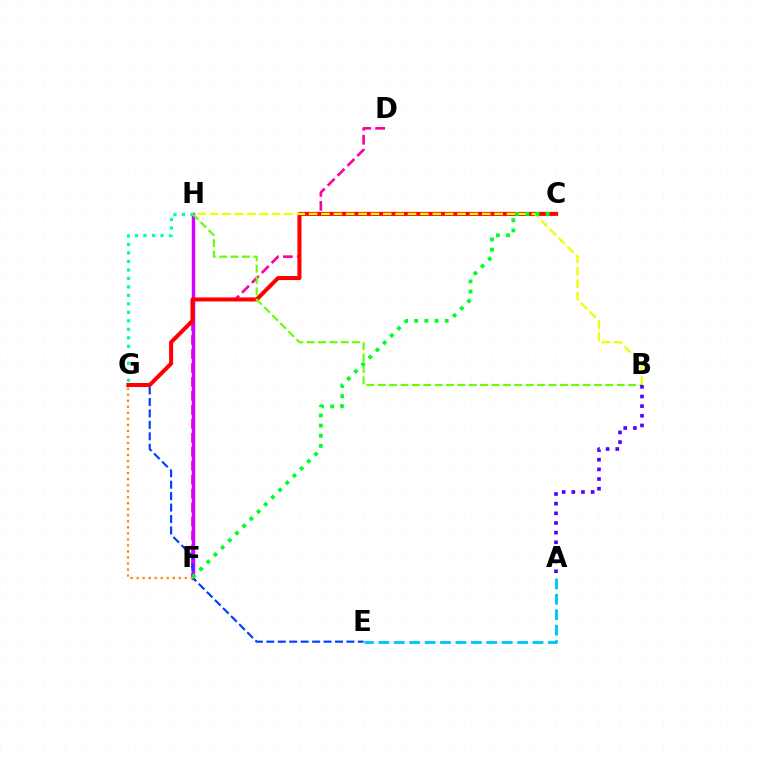{('D', 'F'): [{'color': '#ff00a0', 'line_style': 'dashed', 'thickness': 1.9}], ('F', 'H'): [{'color': '#d600ff', 'line_style': 'solid', 'thickness': 2.49}], ('E', 'G'): [{'color': '#003fff', 'line_style': 'dashed', 'thickness': 1.56}], ('C', 'G'): [{'color': '#ff0000', 'line_style': 'solid', 'thickness': 2.9}], ('B', 'H'): [{'color': '#eeff00', 'line_style': 'dashed', 'thickness': 1.68}, {'color': '#66ff00', 'line_style': 'dashed', 'thickness': 1.55}], ('G', 'H'): [{'color': '#00ffaf', 'line_style': 'dotted', 'thickness': 2.31}], ('F', 'G'): [{'color': '#ff8800', 'line_style': 'dotted', 'thickness': 1.64}], ('C', 'F'): [{'color': '#00ff27', 'line_style': 'dotted', 'thickness': 2.76}], ('A', 'B'): [{'color': '#4f00ff', 'line_style': 'dotted', 'thickness': 2.62}], ('A', 'E'): [{'color': '#00c7ff', 'line_style': 'dashed', 'thickness': 2.09}]}